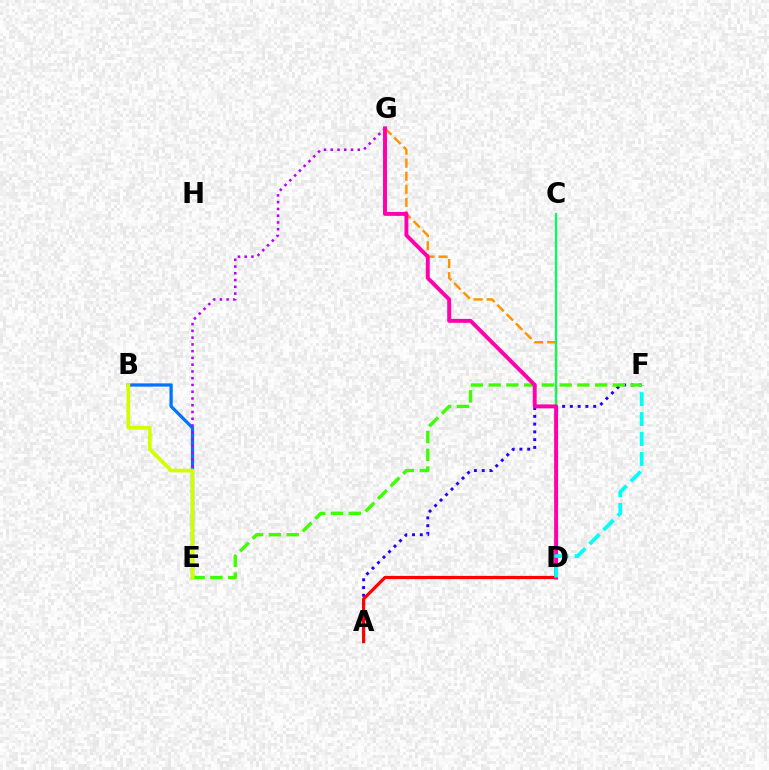{('B', 'E'): [{'color': '#0074ff', 'line_style': 'solid', 'thickness': 2.34}, {'color': '#d1ff00', 'line_style': 'solid', 'thickness': 2.71}], ('A', 'F'): [{'color': '#2500ff', 'line_style': 'dotted', 'thickness': 2.11}], ('E', 'F'): [{'color': '#3dff00', 'line_style': 'dashed', 'thickness': 2.41}], ('D', 'G'): [{'color': '#ff9400', 'line_style': 'dashed', 'thickness': 1.77}, {'color': '#ff00ac', 'line_style': 'solid', 'thickness': 2.83}], ('A', 'D'): [{'color': '#ff0000', 'line_style': 'solid', 'thickness': 2.29}], ('C', 'D'): [{'color': '#00ff5c', 'line_style': 'solid', 'thickness': 1.59}], ('E', 'G'): [{'color': '#b900ff', 'line_style': 'dotted', 'thickness': 1.84}], ('D', 'F'): [{'color': '#00fff6', 'line_style': 'dashed', 'thickness': 2.71}]}